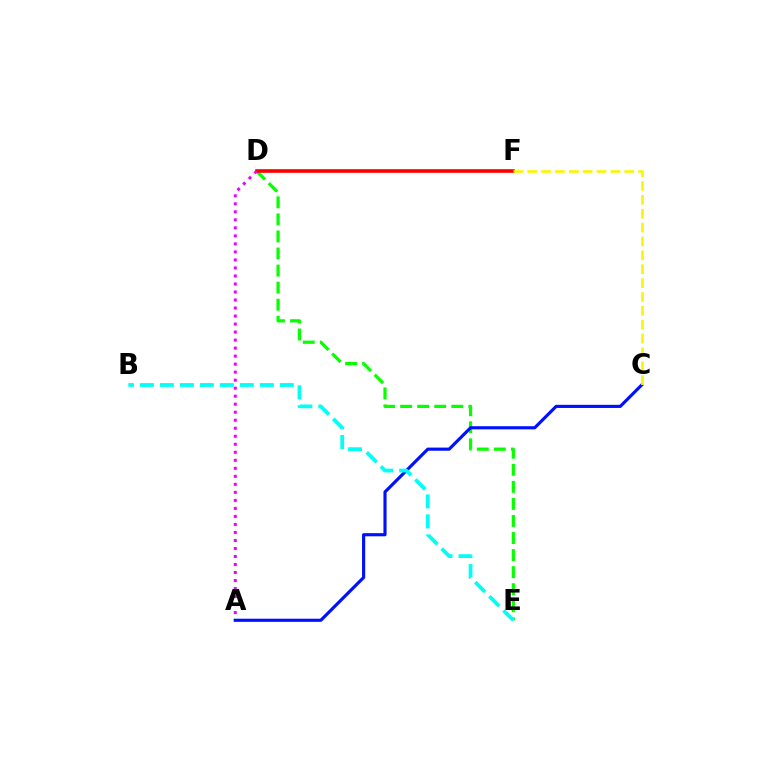{('D', 'E'): [{'color': '#08ff00', 'line_style': 'dashed', 'thickness': 2.32}], ('D', 'F'): [{'color': '#ff0000', 'line_style': 'solid', 'thickness': 2.62}], ('A', 'D'): [{'color': '#ee00ff', 'line_style': 'dotted', 'thickness': 2.18}], ('A', 'C'): [{'color': '#0010ff', 'line_style': 'solid', 'thickness': 2.26}], ('C', 'F'): [{'color': '#fcf500', 'line_style': 'dashed', 'thickness': 1.88}], ('B', 'E'): [{'color': '#00fff6', 'line_style': 'dashed', 'thickness': 2.71}]}